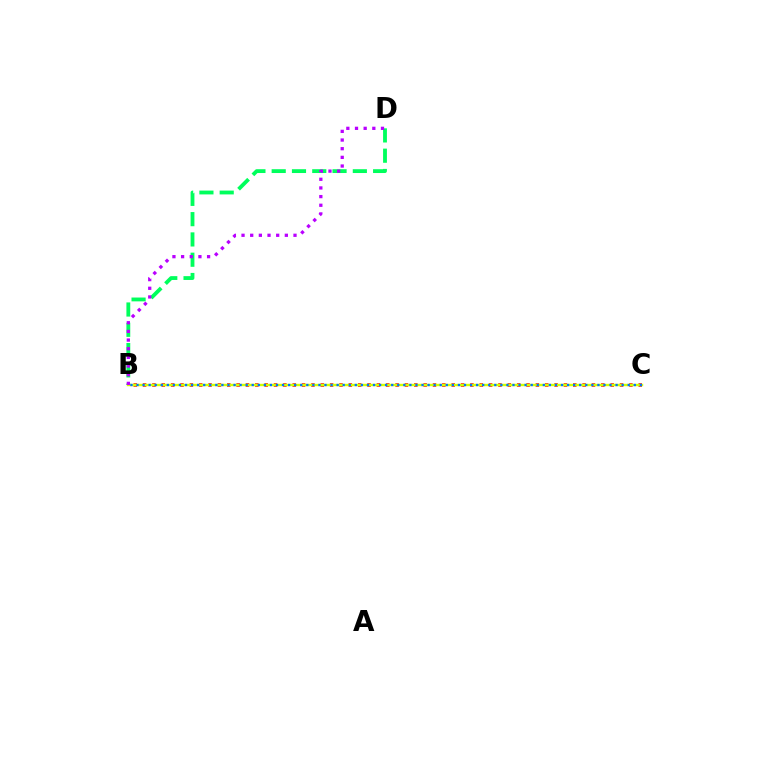{('B', 'C'): [{'color': '#ff0000', 'line_style': 'dotted', 'thickness': 2.54}, {'color': '#d1ff00', 'line_style': 'solid', 'thickness': 1.75}, {'color': '#0074ff', 'line_style': 'dotted', 'thickness': 1.65}], ('B', 'D'): [{'color': '#00ff5c', 'line_style': 'dashed', 'thickness': 2.76}, {'color': '#b900ff', 'line_style': 'dotted', 'thickness': 2.35}]}